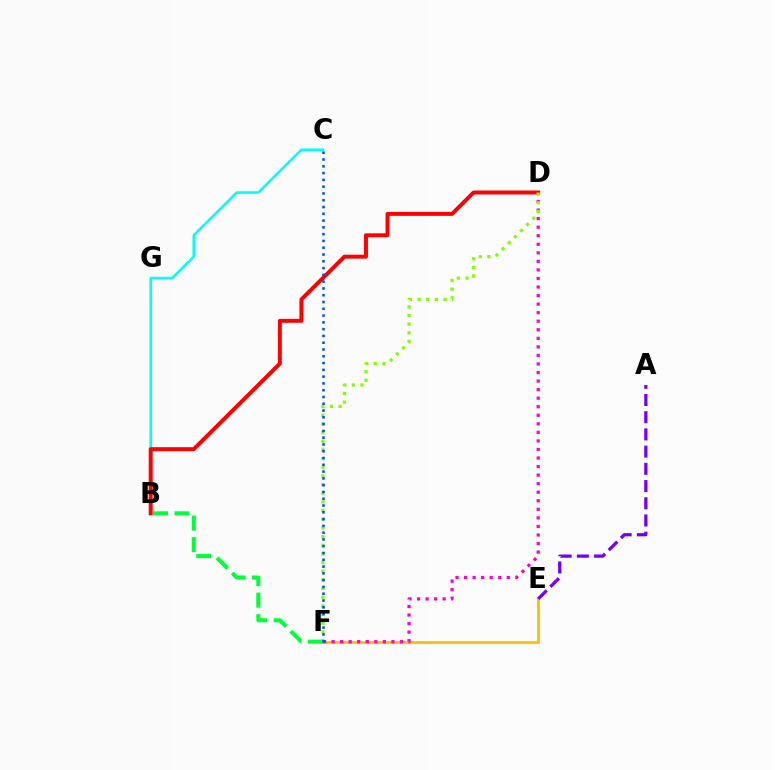{('E', 'F'): [{'color': '#ffbd00', 'line_style': 'solid', 'thickness': 2.01}], ('B', 'F'): [{'color': '#00ff39', 'line_style': 'dashed', 'thickness': 2.92}], ('D', 'F'): [{'color': '#ff00cf', 'line_style': 'dotted', 'thickness': 2.32}, {'color': '#84ff00', 'line_style': 'dotted', 'thickness': 2.35}], ('B', 'C'): [{'color': '#00fff6', 'line_style': 'solid', 'thickness': 1.84}], ('B', 'D'): [{'color': '#ff0000', 'line_style': 'solid', 'thickness': 2.85}], ('A', 'E'): [{'color': '#7200ff', 'line_style': 'dashed', 'thickness': 2.34}], ('C', 'F'): [{'color': '#004bff', 'line_style': 'dotted', 'thickness': 1.84}]}